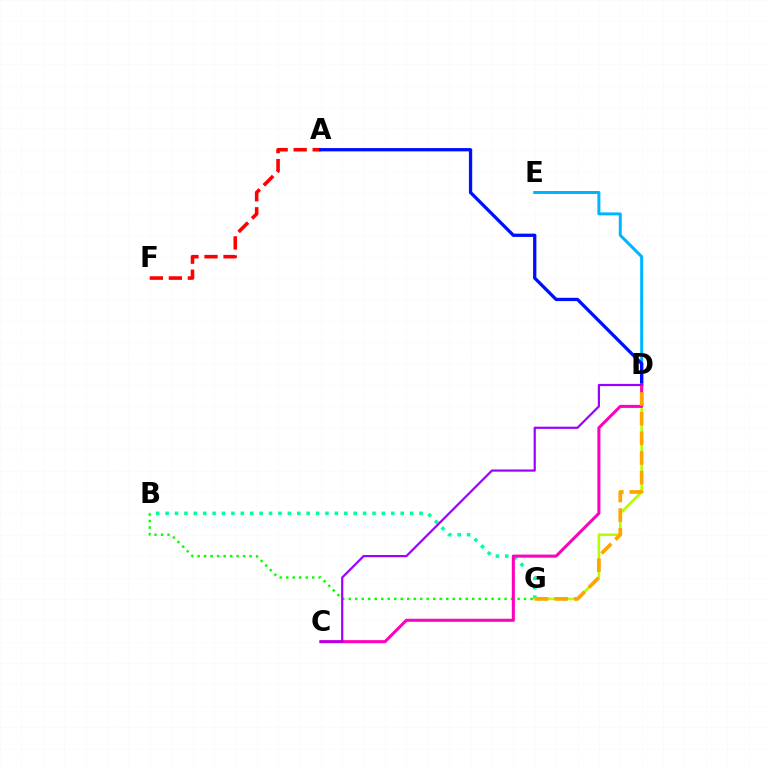{('D', 'E'): [{'color': '#00b5ff', 'line_style': 'solid', 'thickness': 2.16}], ('B', 'G'): [{'color': '#00ff9d', 'line_style': 'dotted', 'thickness': 2.56}, {'color': '#08ff00', 'line_style': 'dotted', 'thickness': 1.76}], ('A', 'F'): [{'color': '#ff0000', 'line_style': 'dashed', 'thickness': 2.58}], ('A', 'D'): [{'color': '#0010ff', 'line_style': 'solid', 'thickness': 2.38}], ('D', 'G'): [{'color': '#b3ff00', 'line_style': 'solid', 'thickness': 1.87}, {'color': '#ffa500', 'line_style': 'dashed', 'thickness': 2.67}], ('C', 'D'): [{'color': '#ff00bd', 'line_style': 'solid', 'thickness': 2.2}, {'color': '#9b00ff', 'line_style': 'solid', 'thickness': 1.58}]}